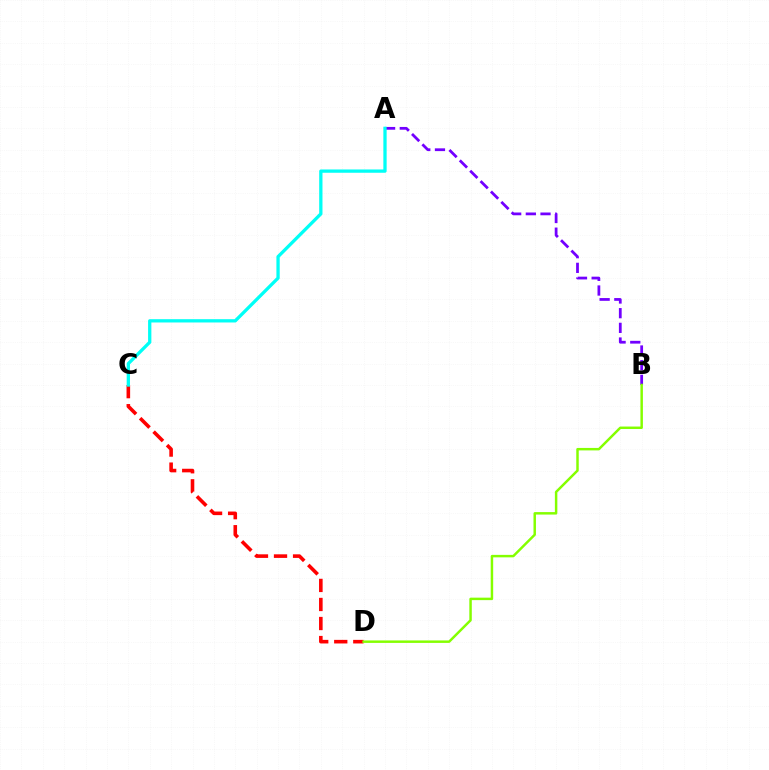{('A', 'B'): [{'color': '#7200ff', 'line_style': 'dashed', 'thickness': 1.99}], ('C', 'D'): [{'color': '#ff0000', 'line_style': 'dashed', 'thickness': 2.59}], ('B', 'D'): [{'color': '#84ff00', 'line_style': 'solid', 'thickness': 1.78}], ('A', 'C'): [{'color': '#00fff6', 'line_style': 'solid', 'thickness': 2.37}]}